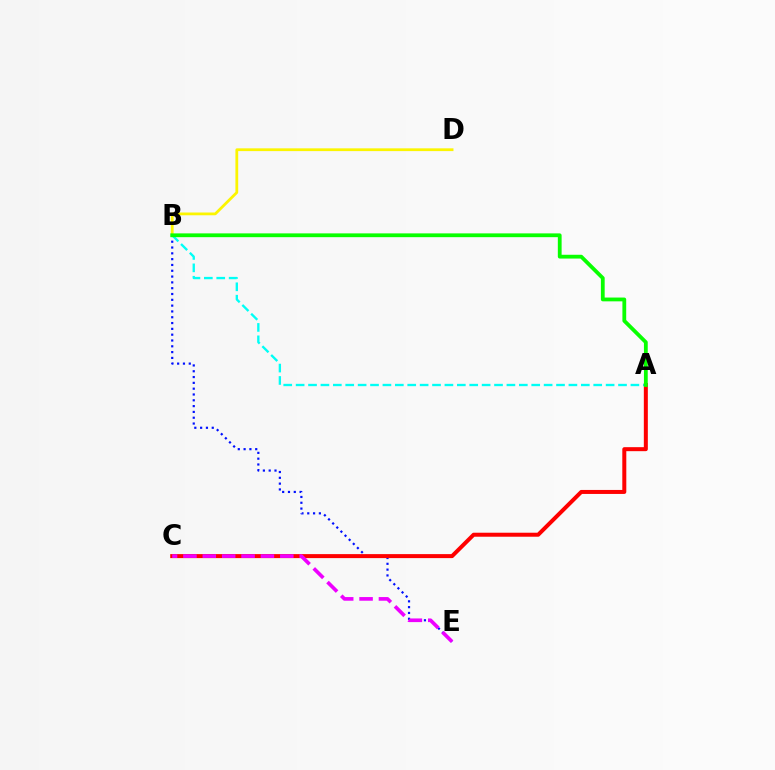{('A', 'B'): [{'color': '#00fff6', 'line_style': 'dashed', 'thickness': 1.68}, {'color': '#08ff00', 'line_style': 'solid', 'thickness': 2.73}], ('B', 'E'): [{'color': '#0010ff', 'line_style': 'dotted', 'thickness': 1.58}], ('B', 'D'): [{'color': '#fcf500', 'line_style': 'solid', 'thickness': 2.0}], ('A', 'C'): [{'color': '#ff0000', 'line_style': 'solid', 'thickness': 2.88}], ('C', 'E'): [{'color': '#ee00ff', 'line_style': 'dashed', 'thickness': 2.63}]}